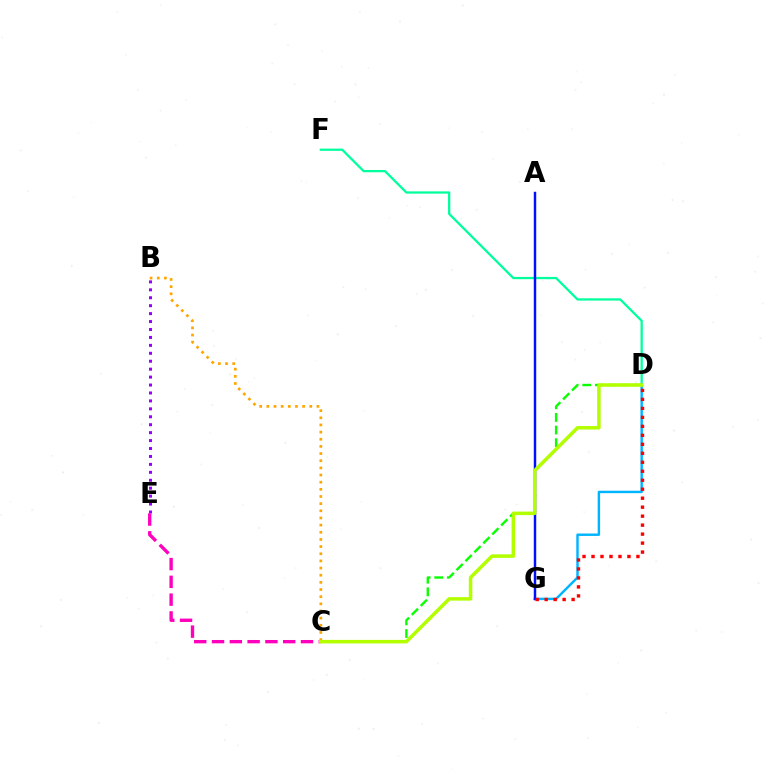{('D', 'F'): [{'color': '#00ff9d', 'line_style': 'solid', 'thickness': 1.64}], ('D', 'G'): [{'color': '#00b5ff', 'line_style': 'solid', 'thickness': 1.76}, {'color': '#ff0000', 'line_style': 'dotted', 'thickness': 2.44}], ('B', 'E'): [{'color': '#9b00ff', 'line_style': 'dotted', 'thickness': 2.16}], ('C', 'D'): [{'color': '#08ff00', 'line_style': 'dashed', 'thickness': 1.72}, {'color': '#b3ff00', 'line_style': 'solid', 'thickness': 2.53}], ('C', 'E'): [{'color': '#ff00bd', 'line_style': 'dashed', 'thickness': 2.42}], ('A', 'G'): [{'color': '#0010ff', 'line_style': 'solid', 'thickness': 1.76}], ('B', 'C'): [{'color': '#ffa500', 'line_style': 'dotted', 'thickness': 1.94}]}